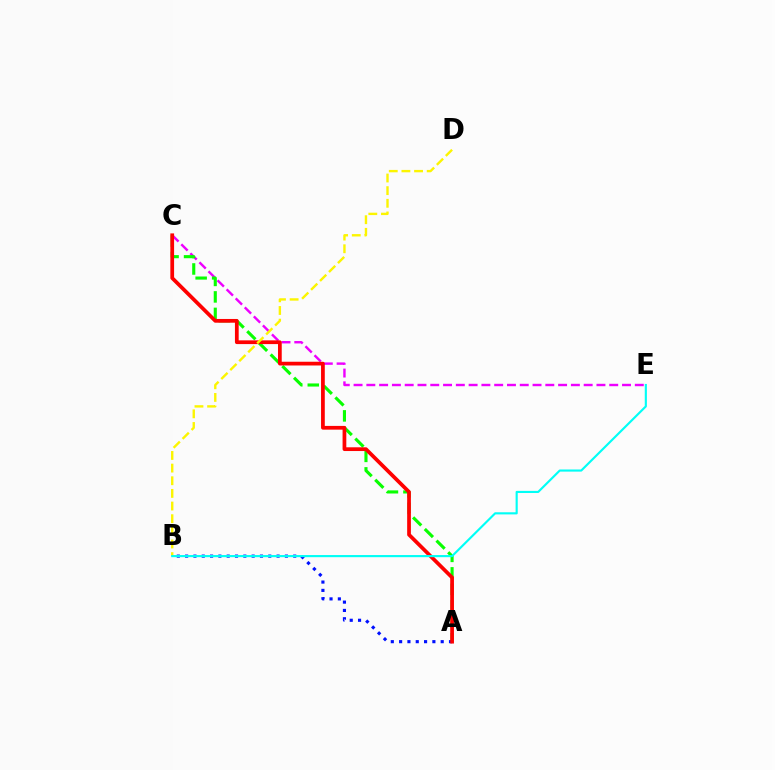{('C', 'E'): [{'color': '#ee00ff', 'line_style': 'dashed', 'thickness': 1.74}], ('A', 'C'): [{'color': '#08ff00', 'line_style': 'dashed', 'thickness': 2.24}, {'color': '#ff0000', 'line_style': 'solid', 'thickness': 2.69}], ('A', 'B'): [{'color': '#0010ff', 'line_style': 'dotted', 'thickness': 2.26}], ('B', 'D'): [{'color': '#fcf500', 'line_style': 'dashed', 'thickness': 1.72}], ('B', 'E'): [{'color': '#00fff6', 'line_style': 'solid', 'thickness': 1.54}]}